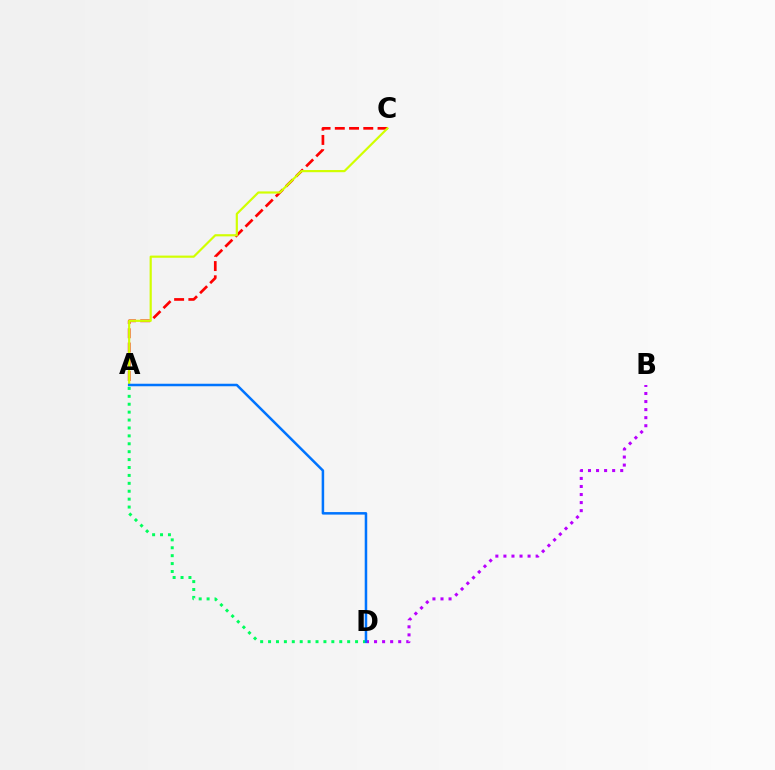{('B', 'D'): [{'color': '#b900ff', 'line_style': 'dotted', 'thickness': 2.19}], ('A', 'C'): [{'color': '#ff0000', 'line_style': 'dashed', 'thickness': 1.93}, {'color': '#d1ff00', 'line_style': 'solid', 'thickness': 1.57}], ('A', 'D'): [{'color': '#00ff5c', 'line_style': 'dotted', 'thickness': 2.15}, {'color': '#0074ff', 'line_style': 'solid', 'thickness': 1.81}]}